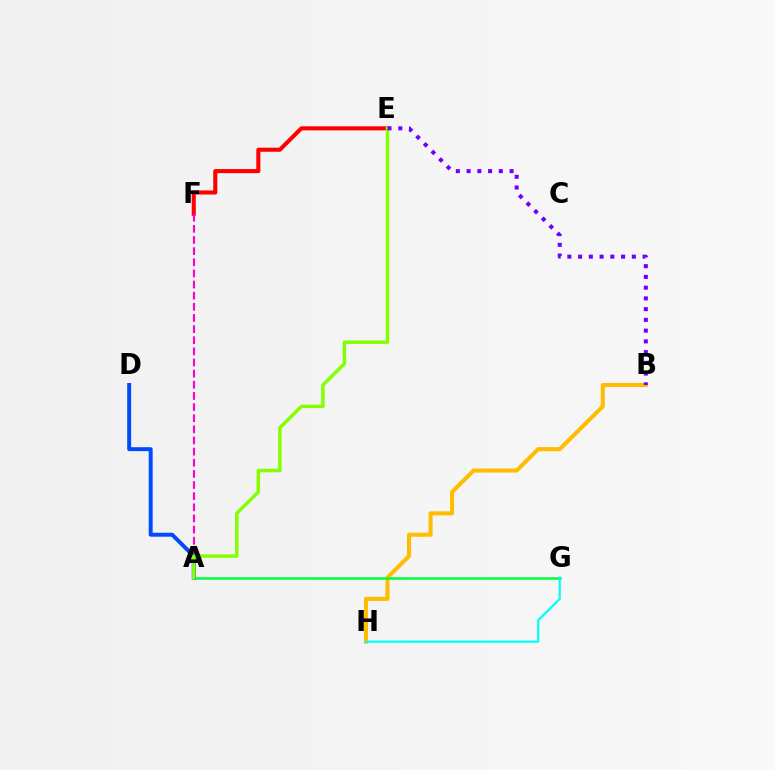{('E', 'F'): [{'color': '#ff0000', 'line_style': 'solid', 'thickness': 2.93}], ('A', 'F'): [{'color': '#ff00cf', 'line_style': 'dashed', 'thickness': 1.51}], ('B', 'H'): [{'color': '#ffbd00', 'line_style': 'solid', 'thickness': 2.92}], ('A', 'G'): [{'color': '#00ff39', 'line_style': 'solid', 'thickness': 1.8}], ('A', 'D'): [{'color': '#004bff', 'line_style': 'solid', 'thickness': 2.84}], ('G', 'H'): [{'color': '#00fff6', 'line_style': 'solid', 'thickness': 1.59}], ('A', 'E'): [{'color': '#84ff00', 'line_style': 'solid', 'thickness': 2.48}], ('B', 'E'): [{'color': '#7200ff', 'line_style': 'dotted', 'thickness': 2.92}]}